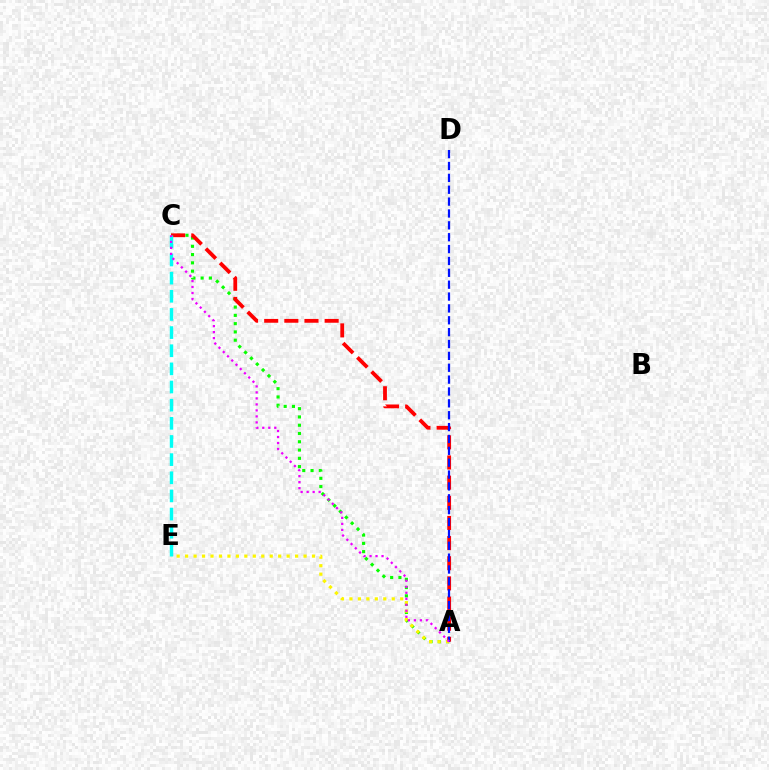{('A', 'C'): [{'color': '#08ff00', 'line_style': 'dotted', 'thickness': 2.25}, {'color': '#ff0000', 'line_style': 'dashed', 'thickness': 2.74}, {'color': '#ee00ff', 'line_style': 'dotted', 'thickness': 1.63}], ('A', 'E'): [{'color': '#fcf500', 'line_style': 'dotted', 'thickness': 2.3}], ('C', 'E'): [{'color': '#00fff6', 'line_style': 'dashed', 'thickness': 2.47}], ('A', 'D'): [{'color': '#0010ff', 'line_style': 'dashed', 'thickness': 1.61}]}